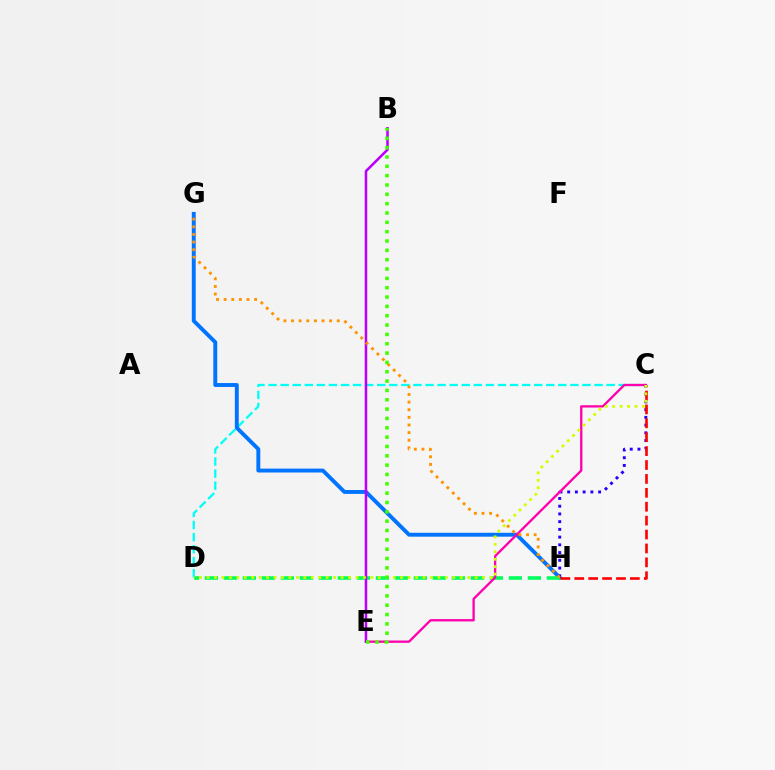{('C', 'D'): [{'color': '#00fff6', 'line_style': 'dashed', 'thickness': 1.64}, {'color': '#d1ff00', 'line_style': 'dotted', 'thickness': 2.02}], ('G', 'H'): [{'color': '#0074ff', 'line_style': 'solid', 'thickness': 2.81}, {'color': '#ff9400', 'line_style': 'dotted', 'thickness': 2.07}], ('C', 'H'): [{'color': '#2500ff', 'line_style': 'dotted', 'thickness': 2.1}, {'color': '#ff0000', 'line_style': 'dashed', 'thickness': 1.89}], ('D', 'H'): [{'color': '#00ff5c', 'line_style': 'dashed', 'thickness': 2.58}], ('C', 'E'): [{'color': '#ff00ac', 'line_style': 'solid', 'thickness': 1.66}], ('B', 'E'): [{'color': '#b900ff', 'line_style': 'solid', 'thickness': 1.83}, {'color': '#3dff00', 'line_style': 'dotted', 'thickness': 2.54}]}